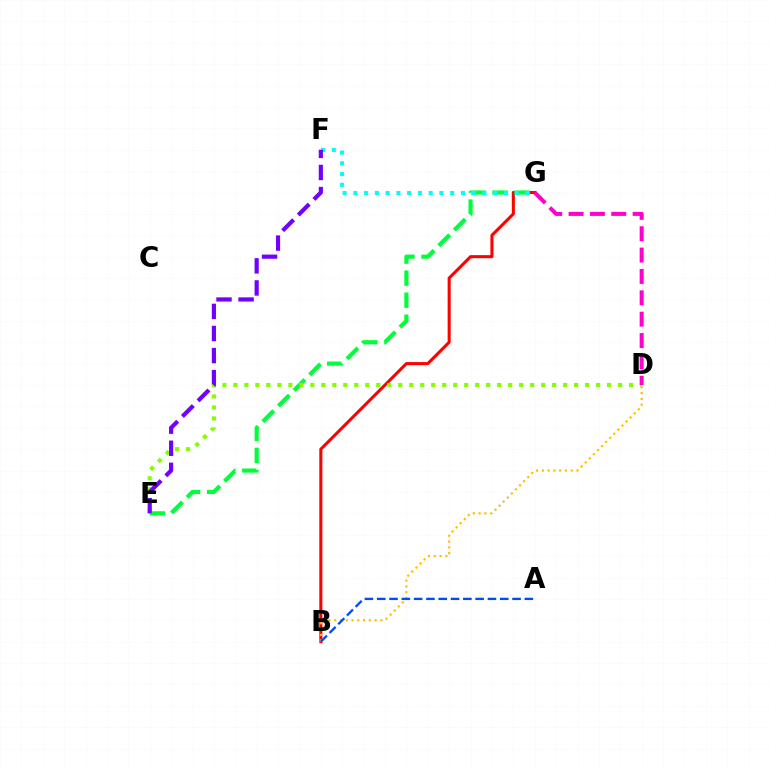{('B', 'G'): [{'color': '#ff0000', 'line_style': 'solid', 'thickness': 2.2}], ('E', 'G'): [{'color': '#00ff39', 'line_style': 'dashed', 'thickness': 2.99}], ('D', 'E'): [{'color': '#84ff00', 'line_style': 'dotted', 'thickness': 2.99}], ('B', 'D'): [{'color': '#ffbd00', 'line_style': 'dotted', 'thickness': 1.57}], ('F', 'G'): [{'color': '#00fff6', 'line_style': 'dotted', 'thickness': 2.92}], ('D', 'G'): [{'color': '#ff00cf', 'line_style': 'dashed', 'thickness': 2.9}], ('E', 'F'): [{'color': '#7200ff', 'line_style': 'dashed', 'thickness': 3.0}], ('A', 'B'): [{'color': '#004bff', 'line_style': 'dashed', 'thickness': 1.67}]}